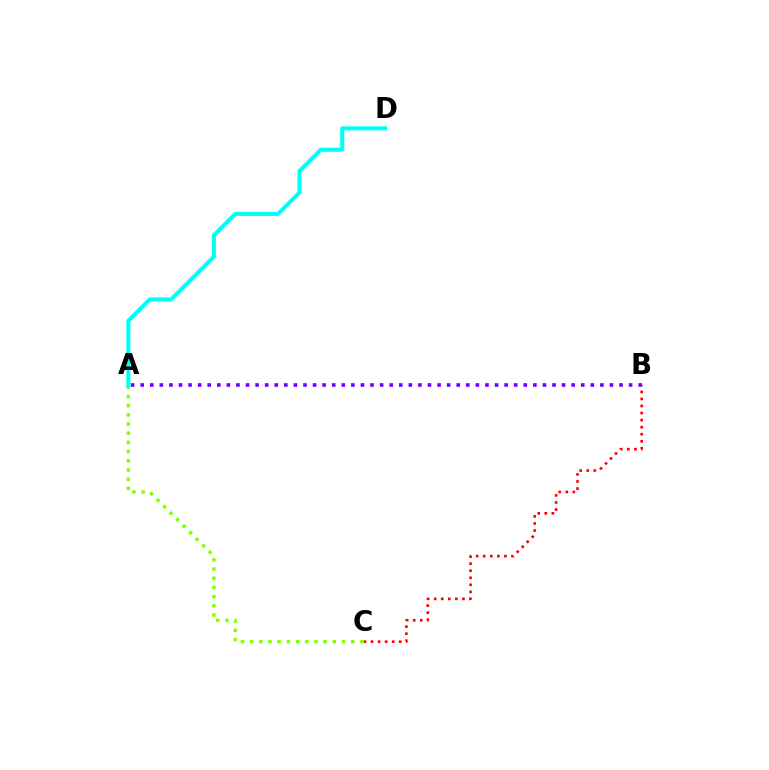{('A', 'B'): [{'color': '#7200ff', 'line_style': 'dotted', 'thickness': 2.6}], ('B', 'C'): [{'color': '#ff0000', 'line_style': 'dotted', 'thickness': 1.92}], ('A', 'C'): [{'color': '#84ff00', 'line_style': 'dotted', 'thickness': 2.5}], ('A', 'D'): [{'color': '#00fff6', 'line_style': 'solid', 'thickness': 2.92}]}